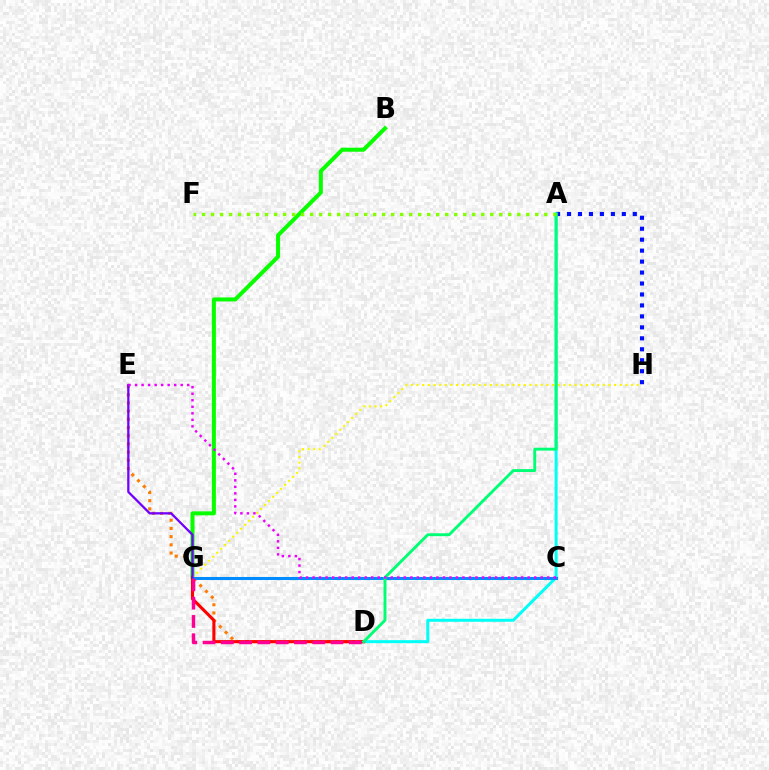{('A', 'H'): [{'color': '#0010ff', 'line_style': 'dotted', 'thickness': 2.98}], ('A', 'D'): [{'color': '#00fff6', 'line_style': 'solid', 'thickness': 2.15}, {'color': '#00ff74', 'line_style': 'solid', 'thickness': 2.08}], ('D', 'E'): [{'color': '#ff7c00', 'line_style': 'dotted', 'thickness': 2.23}], ('B', 'G'): [{'color': '#08ff00', 'line_style': 'solid', 'thickness': 2.89}], ('D', 'G'): [{'color': '#ff0000', 'line_style': 'solid', 'thickness': 2.23}, {'color': '#ff0094', 'line_style': 'dashed', 'thickness': 2.48}], ('G', 'H'): [{'color': '#fcf500', 'line_style': 'dotted', 'thickness': 1.53}], ('C', 'G'): [{'color': '#008cff', 'line_style': 'solid', 'thickness': 2.2}], ('E', 'G'): [{'color': '#7200ff', 'line_style': 'solid', 'thickness': 1.64}], ('A', 'F'): [{'color': '#84ff00', 'line_style': 'dotted', 'thickness': 2.45}], ('C', 'E'): [{'color': '#ee00ff', 'line_style': 'dotted', 'thickness': 1.77}]}